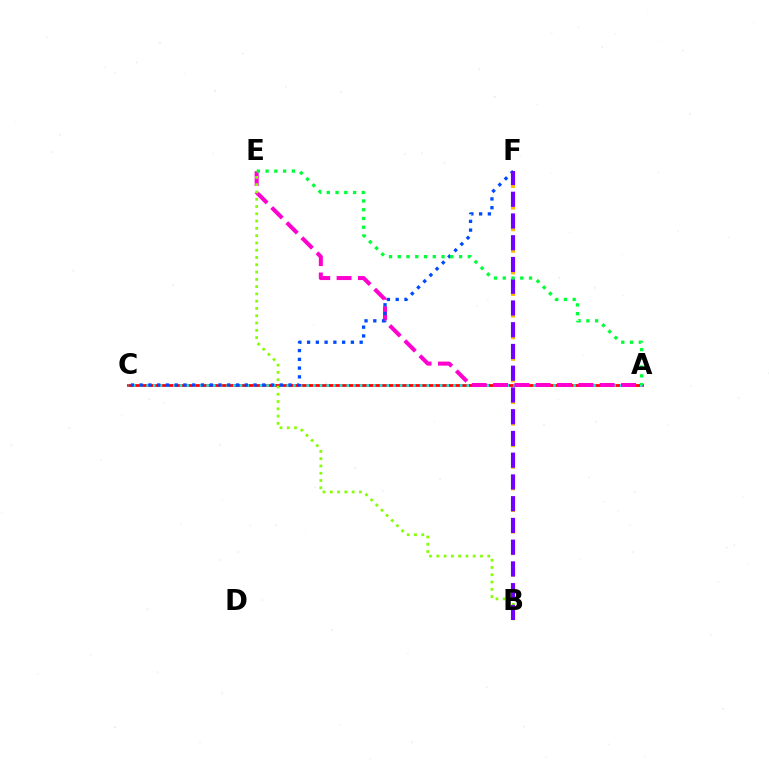{('A', 'C'): [{'color': '#ff0000', 'line_style': 'solid', 'thickness': 1.98}, {'color': '#00fff6', 'line_style': 'dotted', 'thickness': 1.81}], ('A', 'E'): [{'color': '#ff00cf', 'line_style': 'dashed', 'thickness': 2.9}, {'color': '#00ff39', 'line_style': 'dotted', 'thickness': 2.38}], ('B', 'E'): [{'color': '#84ff00', 'line_style': 'dotted', 'thickness': 1.98}], ('C', 'F'): [{'color': '#004bff', 'line_style': 'dotted', 'thickness': 2.38}], ('B', 'F'): [{'color': '#ffbd00', 'line_style': 'dotted', 'thickness': 2.93}, {'color': '#7200ff', 'line_style': 'dashed', 'thickness': 2.95}]}